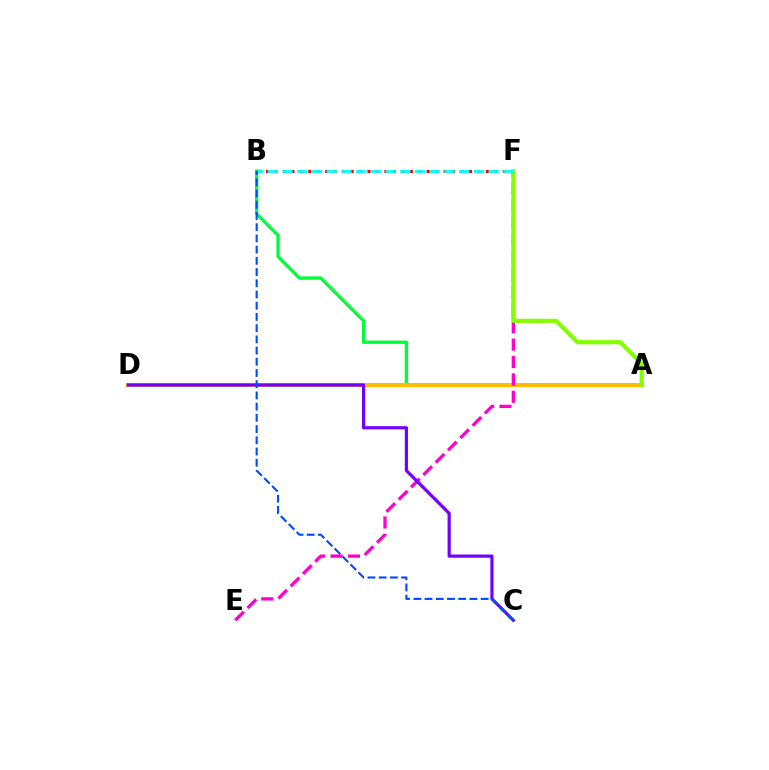{('A', 'B'): [{'color': '#00ff39', 'line_style': 'solid', 'thickness': 2.41}], ('B', 'F'): [{'color': '#ff0000', 'line_style': 'dotted', 'thickness': 2.3}, {'color': '#00fff6', 'line_style': 'dashed', 'thickness': 2.0}], ('A', 'D'): [{'color': '#ffbd00', 'line_style': 'solid', 'thickness': 2.9}], ('E', 'F'): [{'color': '#ff00cf', 'line_style': 'dashed', 'thickness': 2.36}], ('A', 'F'): [{'color': '#84ff00', 'line_style': 'solid', 'thickness': 2.99}], ('C', 'D'): [{'color': '#7200ff', 'line_style': 'solid', 'thickness': 2.31}], ('B', 'C'): [{'color': '#004bff', 'line_style': 'dashed', 'thickness': 1.52}]}